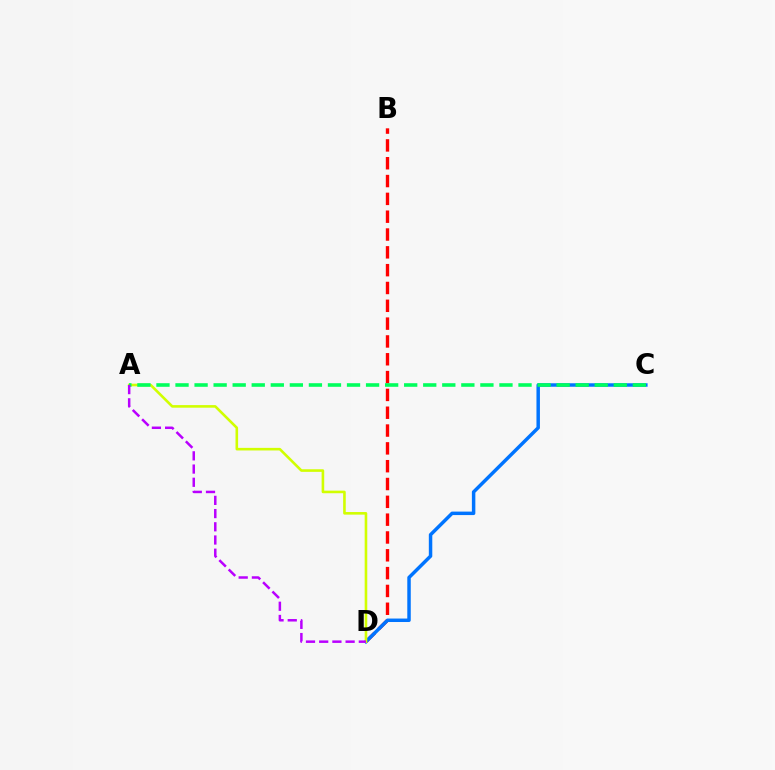{('B', 'D'): [{'color': '#ff0000', 'line_style': 'dashed', 'thickness': 2.42}], ('C', 'D'): [{'color': '#0074ff', 'line_style': 'solid', 'thickness': 2.5}], ('A', 'D'): [{'color': '#d1ff00', 'line_style': 'solid', 'thickness': 1.87}, {'color': '#b900ff', 'line_style': 'dashed', 'thickness': 1.79}], ('A', 'C'): [{'color': '#00ff5c', 'line_style': 'dashed', 'thickness': 2.59}]}